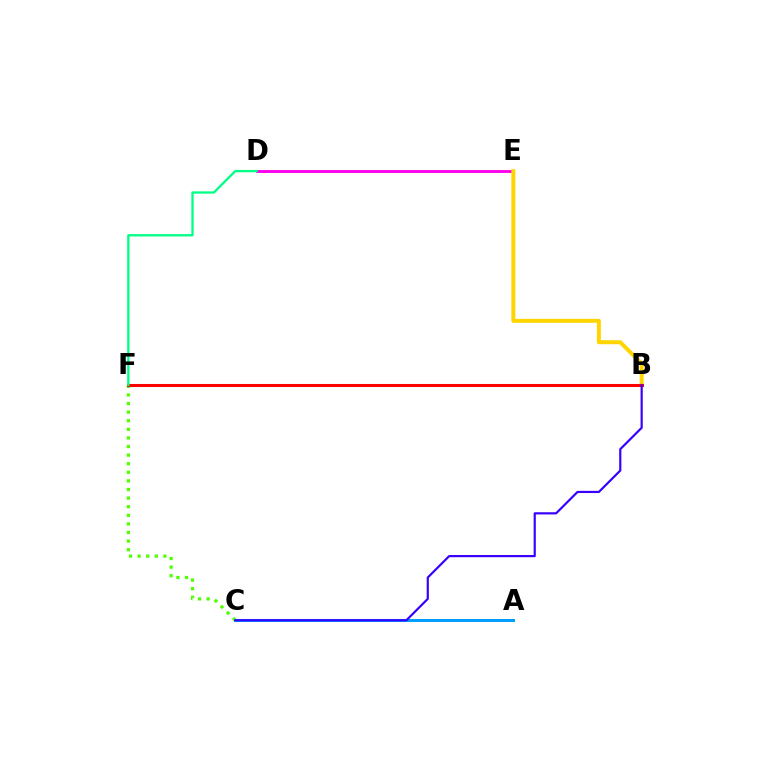{('A', 'C'): [{'color': '#009eff', 'line_style': 'solid', 'thickness': 2.15}], ('D', 'E'): [{'color': '#ff00ed', 'line_style': 'solid', 'thickness': 2.09}], ('B', 'E'): [{'color': '#ffd500', 'line_style': 'solid', 'thickness': 2.87}], ('C', 'F'): [{'color': '#4fff00', 'line_style': 'dotted', 'thickness': 2.34}], ('B', 'F'): [{'color': '#ff0000', 'line_style': 'solid', 'thickness': 2.21}], ('D', 'F'): [{'color': '#00ff86', 'line_style': 'solid', 'thickness': 1.66}], ('B', 'C'): [{'color': '#3700ff', 'line_style': 'solid', 'thickness': 1.57}]}